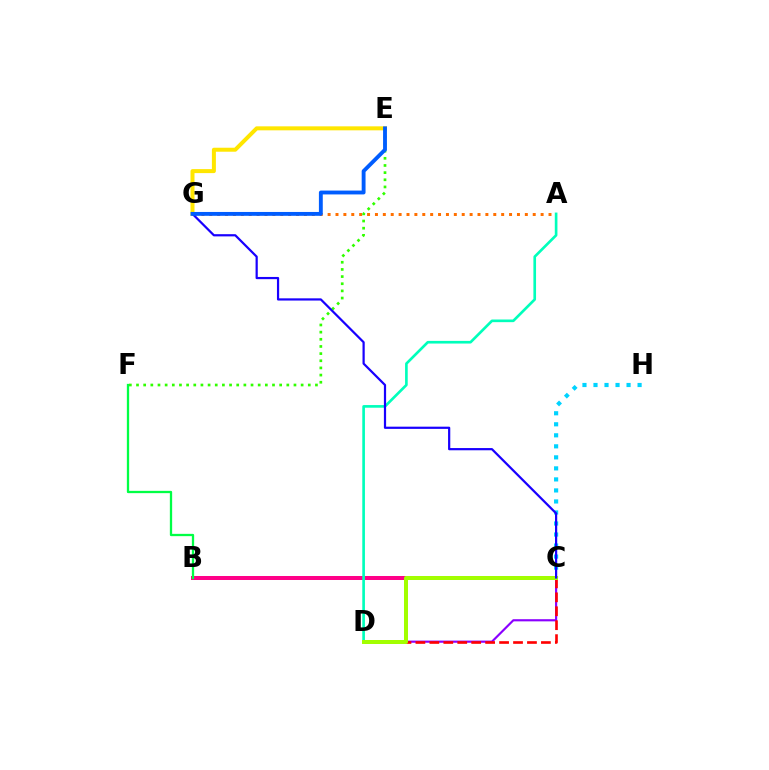{('A', 'G'): [{'color': '#ff7000', 'line_style': 'dotted', 'thickness': 2.14}], ('E', 'G'): [{'color': '#ffe600', 'line_style': 'solid', 'thickness': 2.88}, {'color': '#005dff', 'line_style': 'solid', 'thickness': 2.78}], ('C', 'D'): [{'color': '#8a00ff', 'line_style': 'solid', 'thickness': 1.55}, {'color': '#ff0000', 'line_style': 'dashed', 'thickness': 1.89}, {'color': '#a2ff00', 'line_style': 'solid', 'thickness': 2.87}], ('B', 'C'): [{'color': '#fa00f9', 'line_style': 'dashed', 'thickness': 1.7}, {'color': '#ff0088', 'line_style': 'solid', 'thickness': 2.88}], ('A', 'D'): [{'color': '#00ffbb', 'line_style': 'solid', 'thickness': 1.91}], ('C', 'H'): [{'color': '#00d3ff', 'line_style': 'dotted', 'thickness': 3.0}], ('E', 'F'): [{'color': '#31ff00', 'line_style': 'dotted', 'thickness': 1.94}], ('C', 'G'): [{'color': '#1900ff', 'line_style': 'solid', 'thickness': 1.59}], ('B', 'F'): [{'color': '#00ff45', 'line_style': 'solid', 'thickness': 1.66}]}